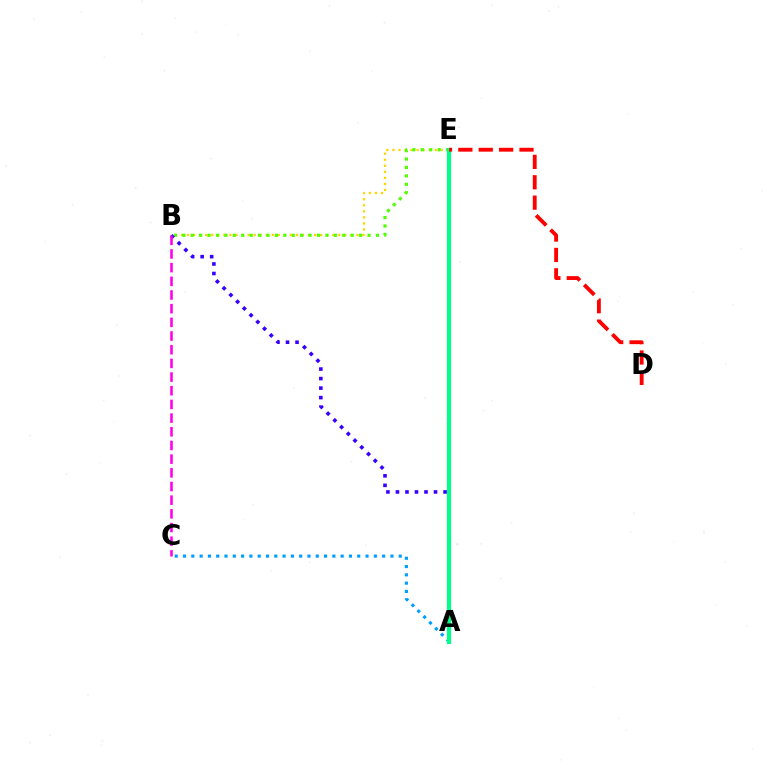{('A', 'C'): [{'color': '#009eff', 'line_style': 'dotted', 'thickness': 2.25}], ('B', 'E'): [{'color': '#ffd500', 'line_style': 'dotted', 'thickness': 1.64}, {'color': '#4fff00', 'line_style': 'dotted', 'thickness': 2.29}], ('A', 'B'): [{'color': '#3700ff', 'line_style': 'dotted', 'thickness': 2.59}], ('B', 'C'): [{'color': '#ff00ed', 'line_style': 'dashed', 'thickness': 1.86}], ('A', 'E'): [{'color': '#00ff86', 'line_style': 'solid', 'thickness': 2.98}], ('D', 'E'): [{'color': '#ff0000', 'line_style': 'dashed', 'thickness': 2.77}]}